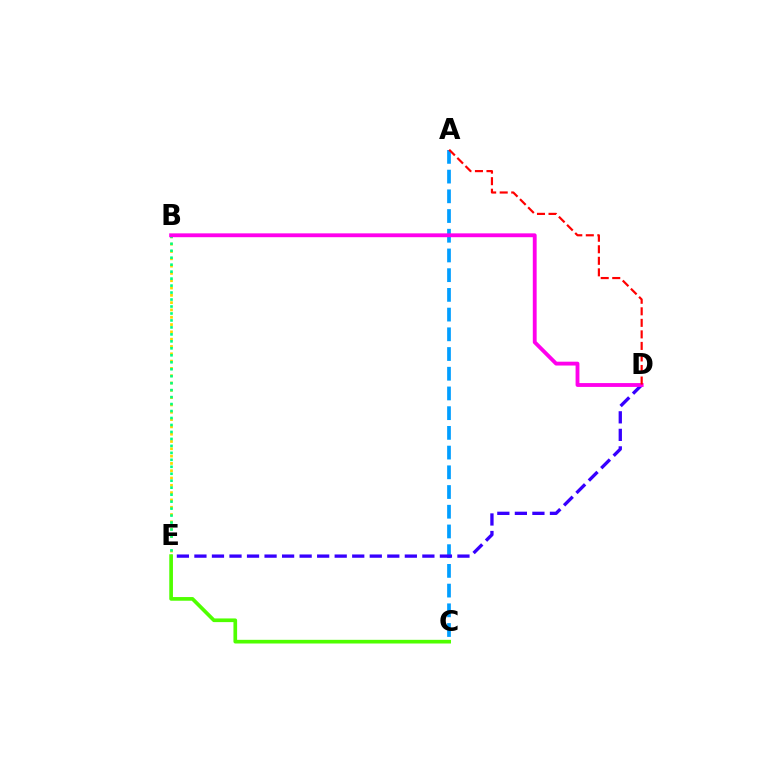{('A', 'C'): [{'color': '#009eff', 'line_style': 'dashed', 'thickness': 2.68}], ('B', 'E'): [{'color': '#ffd500', 'line_style': 'dotted', 'thickness': 1.99}, {'color': '#00ff86', 'line_style': 'dotted', 'thickness': 1.89}], ('D', 'E'): [{'color': '#3700ff', 'line_style': 'dashed', 'thickness': 2.38}], ('B', 'D'): [{'color': '#ff00ed', 'line_style': 'solid', 'thickness': 2.77}], ('C', 'E'): [{'color': '#4fff00', 'line_style': 'solid', 'thickness': 2.64}], ('A', 'D'): [{'color': '#ff0000', 'line_style': 'dashed', 'thickness': 1.57}]}